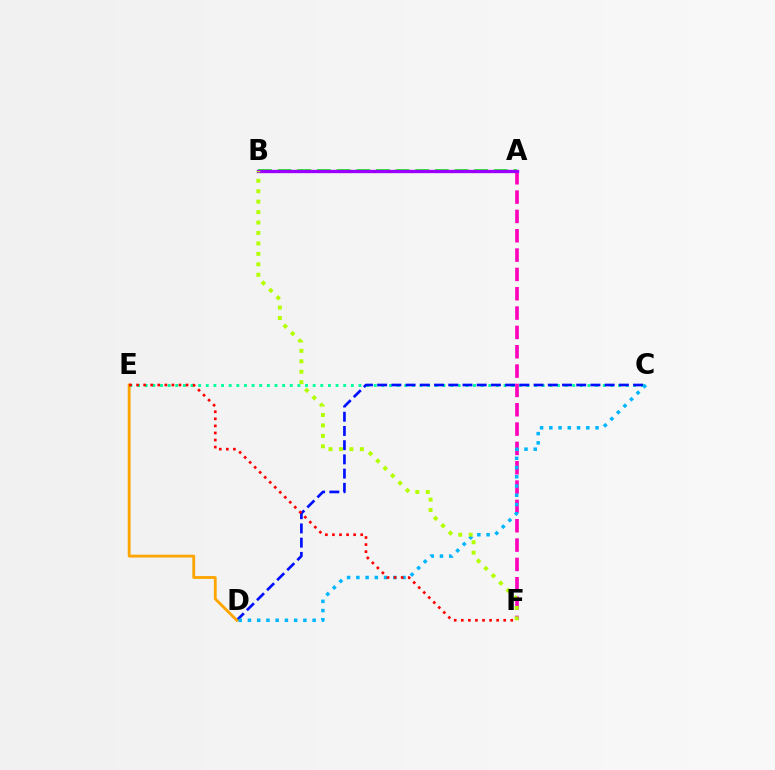{('A', 'B'): [{'color': '#08ff00', 'line_style': 'dashed', 'thickness': 2.67}, {'color': '#9b00ff', 'line_style': 'solid', 'thickness': 2.4}], ('C', 'E'): [{'color': '#00ff9d', 'line_style': 'dotted', 'thickness': 2.07}], ('A', 'F'): [{'color': '#ff00bd', 'line_style': 'dashed', 'thickness': 2.63}], ('C', 'D'): [{'color': '#0010ff', 'line_style': 'dashed', 'thickness': 1.93}, {'color': '#00b5ff', 'line_style': 'dotted', 'thickness': 2.51}], ('D', 'E'): [{'color': '#ffa500', 'line_style': 'solid', 'thickness': 2.04}], ('B', 'F'): [{'color': '#b3ff00', 'line_style': 'dotted', 'thickness': 2.84}], ('E', 'F'): [{'color': '#ff0000', 'line_style': 'dotted', 'thickness': 1.92}]}